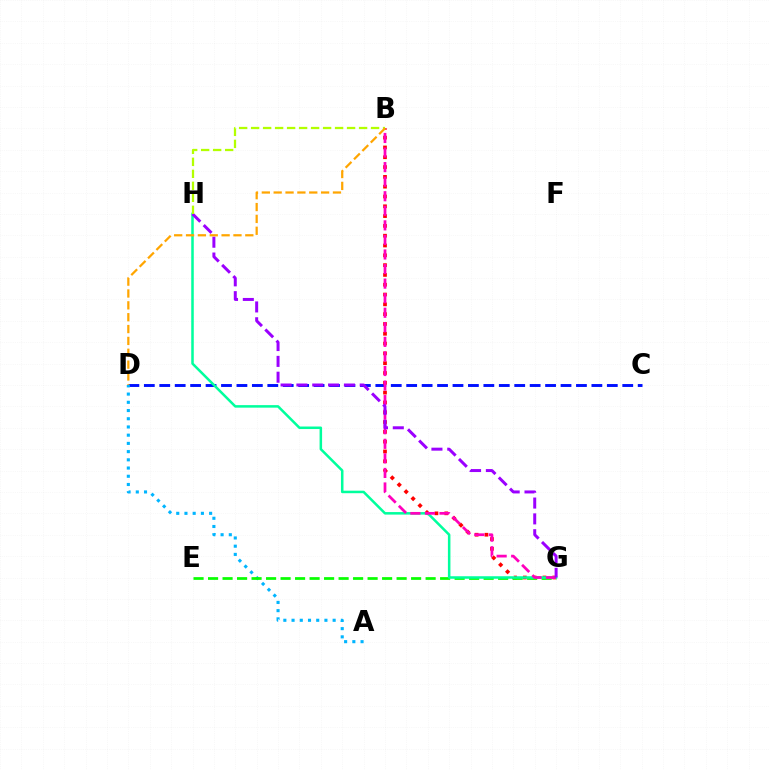{('C', 'D'): [{'color': '#0010ff', 'line_style': 'dashed', 'thickness': 2.1}], ('B', 'G'): [{'color': '#ff0000', 'line_style': 'dotted', 'thickness': 2.66}, {'color': '#ff00bd', 'line_style': 'dashed', 'thickness': 1.98}], ('A', 'D'): [{'color': '#00b5ff', 'line_style': 'dotted', 'thickness': 2.23}], ('E', 'G'): [{'color': '#08ff00', 'line_style': 'dashed', 'thickness': 1.97}], ('G', 'H'): [{'color': '#00ff9d', 'line_style': 'solid', 'thickness': 1.82}, {'color': '#9b00ff', 'line_style': 'dashed', 'thickness': 2.15}], ('B', 'H'): [{'color': '#b3ff00', 'line_style': 'dashed', 'thickness': 1.63}], ('B', 'D'): [{'color': '#ffa500', 'line_style': 'dashed', 'thickness': 1.61}]}